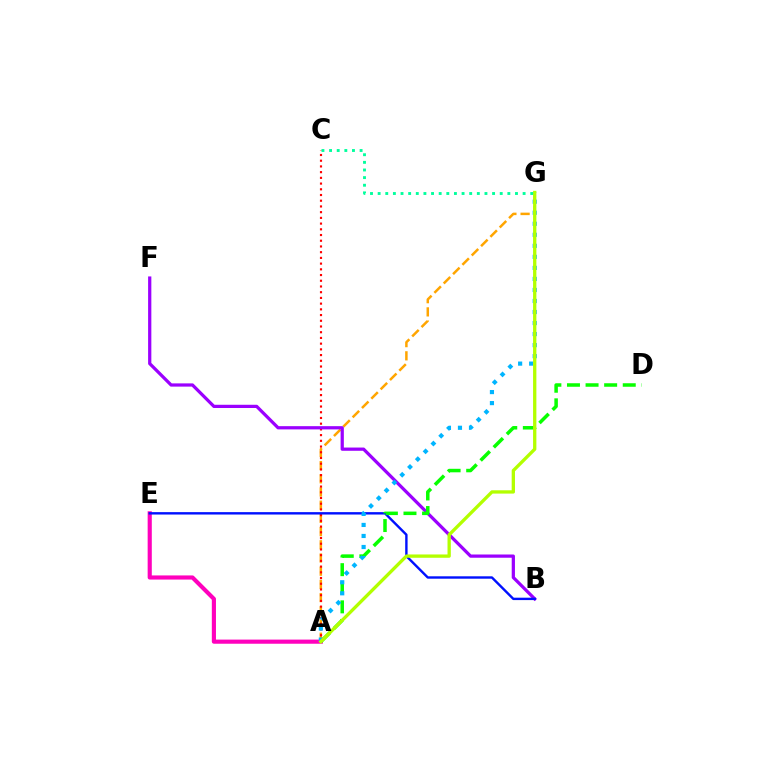{('A', 'G'): [{'color': '#ffa500', 'line_style': 'dashed', 'thickness': 1.79}, {'color': '#00b5ff', 'line_style': 'dotted', 'thickness': 3.0}, {'color': '#b3ff00', 'line_style': 'solid', 'thickness': 2.39}], ('A', 'C'): [{'color': '#ff0000', 'line_style': 'dotted', 'thickness': 1.55}], ('A', 'E'): [{'color': '#ff00bd', 'line_style': 'solid', 'thickness': 2.98}], ('B', 'F'): [{'color': '#9b00ff', 'line_style': 'solid', 'thickness': 2.33}], ('B', 'E'): [{'color': '#0010ff', 'line_style': 'solid', 'thickness': 1.73}], ('A', 'D'): [{'color': '#08ff00', 'line_style': 'dashed', 'thickness': 2.53}], ('C', 'G'): [{'color': '#00ff9d', 'line_style': 'dotted', 'thickness': 2.07}]}